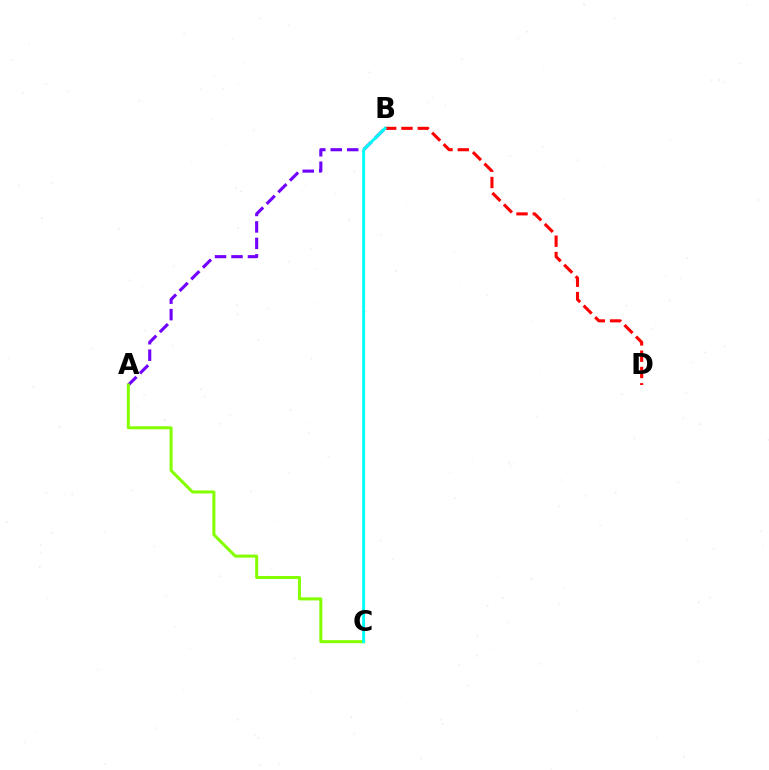{('A', 'B'): [{'color': '#7200ff', 'line_style': 'dashed', 'thickness': 2.24}], ('B', 'D'): [{'color': '#ff0000', 'line_style': 'dashed', 'thickness': 2.21}], ('A', 'C'): [{'color': '#84ff00', 'line_style': 'solid', 'thickness': 2.17}], ('B', 'C'): [{'color': '#00fff6', 'line_style': 'solid', 'thickness': 2.13}]}